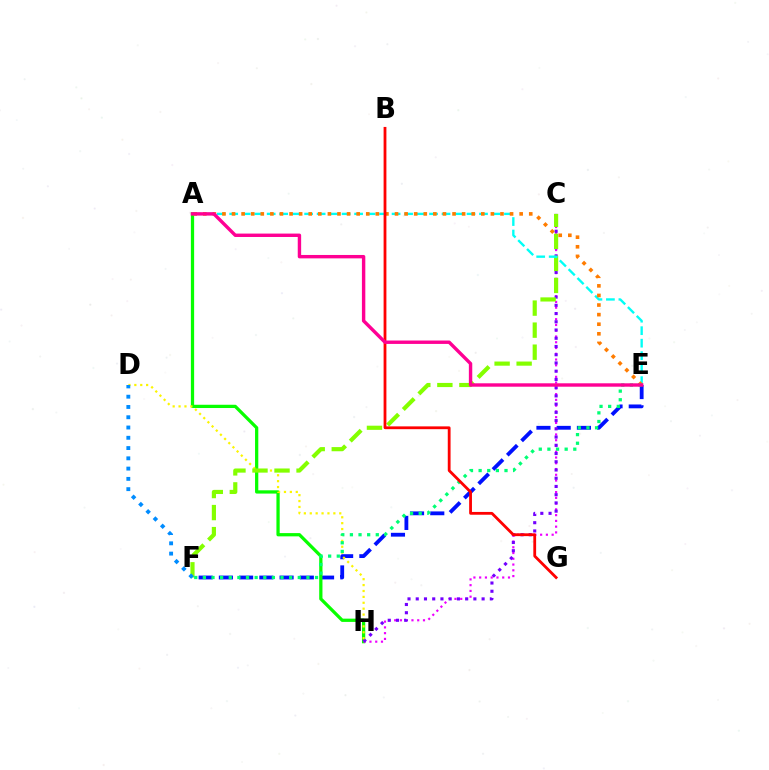{('E', 'F'): [{'color': '#0010ff', 'line_style': 'dashed', 'thickness': 2.75}, {'color': '#00ff74', 'line_style': 'dotted', 'thickness': 2.34}], ('A', 'H'): [{'color': '#08ff00', 'line_style': 'solid', 'thickness': 2.35}], ('C', 'H'): [{'color': '#ee00ff', 'line_style': 'dotted', 'thickness': 1.57}, {'color': '#7200ff', 'line_style': 'dotted', 'thickness': 2.24}], ('D', 'H'): [{'color': '#fcf500', 'line_style': 'dotted', 'thickness': 1.6}], ('C', 'F'): [{'color': '#84ff00', 'line_style': 'dashed', 'thickness': 2.99}], ('D', 'F'): [{'color': '#008cff', 'line_style': 'dotted', 'thickness': 2.79}], ('A', 'E'): [{'color': '#00fff6', 'line_style': 'dashed', 'thickness': 1.7}, {'color': '#ff7c00', 'line_style': 'dotted', 'thickness': 2.6}, {'color': '#ff0094', 'line_style': 'solid', 'thickness': 2.45}], ('B', 'G'): [{'color': '#ff0000', 'line_style': 'solid', 'thickness': 2.02}]}